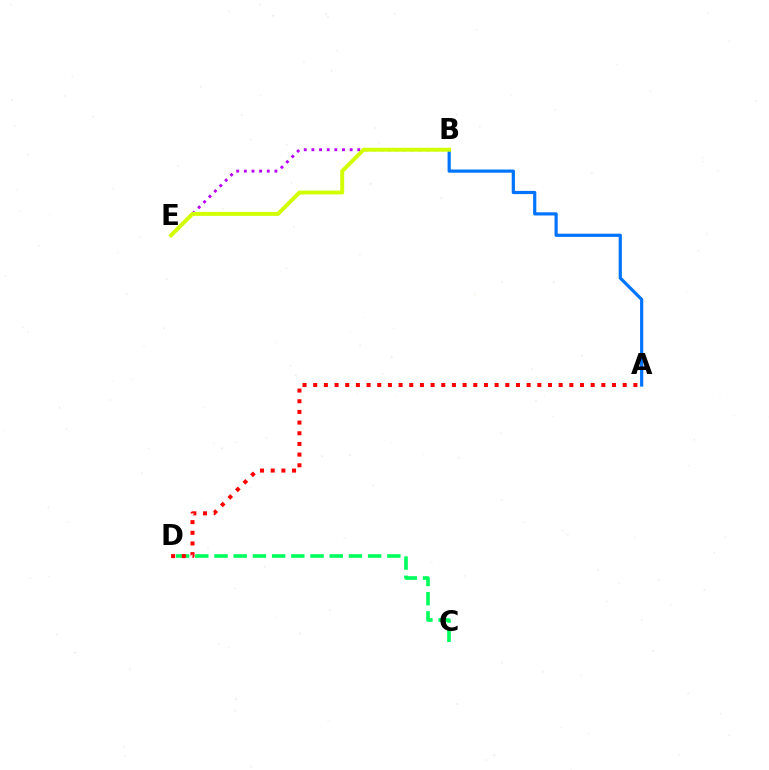{('B', 'E'): [{'color': '#b900ff', 'line_style': 'dotted', 'thickness': 2.08}, {'color': '#d1ff00', 'line_style': 'solid', 'thickness': 2.84}], ('C', 'D'): [{'color': '#00ff5c', 'line_style': 'dashed', 'thickness': 2.61}], ('A', 'B'): [{'color': '#0074ff', 'line_style': 'solid', 'thickness': 2.3}], ('A', 'D'): [{'color': '#ff0000', 'line_style': 'dotted', 'thickness': 2.9}]}